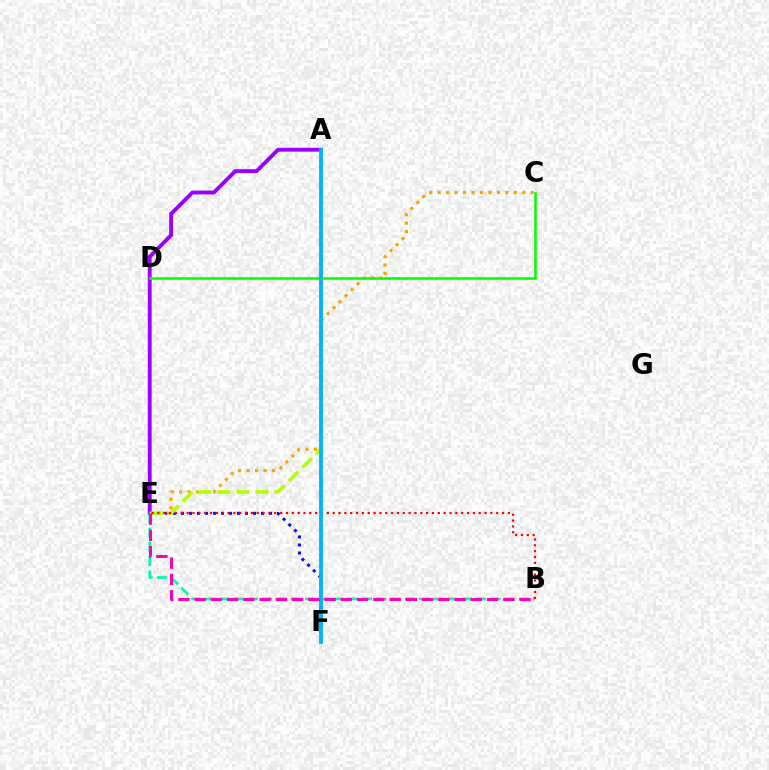{('A', 'E'): [{'color': '#9b00ff', 'line_style': 'solid', 'thickness': 2.78}, {'color': '#b3ff00', 'line_style': 'dashed', 'thickness': 2.59}], ('E', 'F'): [{'color': '#0010ff', 'line_style': 'dotted', 'thickness': 2.17}], ('C', 'E'): [{'color': '#ffa500', 'line_style': 'dotted', 'thickness': 2.3}], ('B', 'E'): [{'color': '#00ff9d', 'line_style': 'dashed', 'thickness': 1.94}, {'color': '#ff0000', 'line_style': 'dotted', 'thickness': 1.59}, {'color': '#ff00bd', 'line_style': 'dashed', 'thickness': 2.21}], ('C', 'D'): [{'color': '#08ff00', 'line_style': 'solid', 'thickness': 1.85}], ('A', 'F'): [{'color': '#00b5ff', 'line_style': 'solid', 'thickness': 2.75}]}